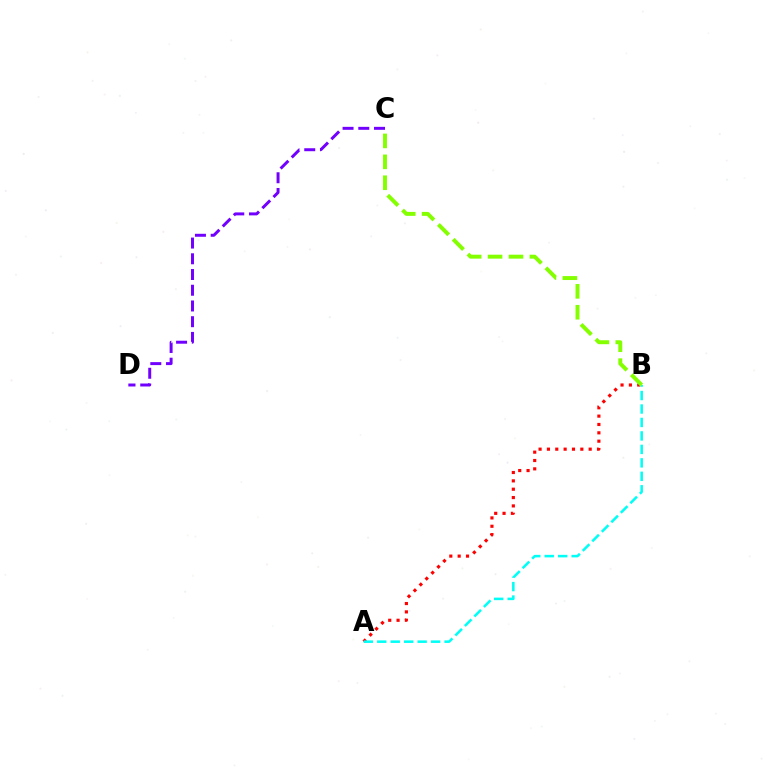{('A', 'B'): [{'color': '#ff0000', 'line_style': 'dotted', 'thickness': 2.27}, {'color': '#00fff6', 'line_style': 'dashed', 'thickness': 1.83}], ('C', 'D'): [{'color': '#7200ff', 'line_style': 'dashed', 'thickness': 2.14}], ('B', 'C'): [{'color': '#84ff00', 'line_style': 'dashed', 'thickness': 2.84}]}